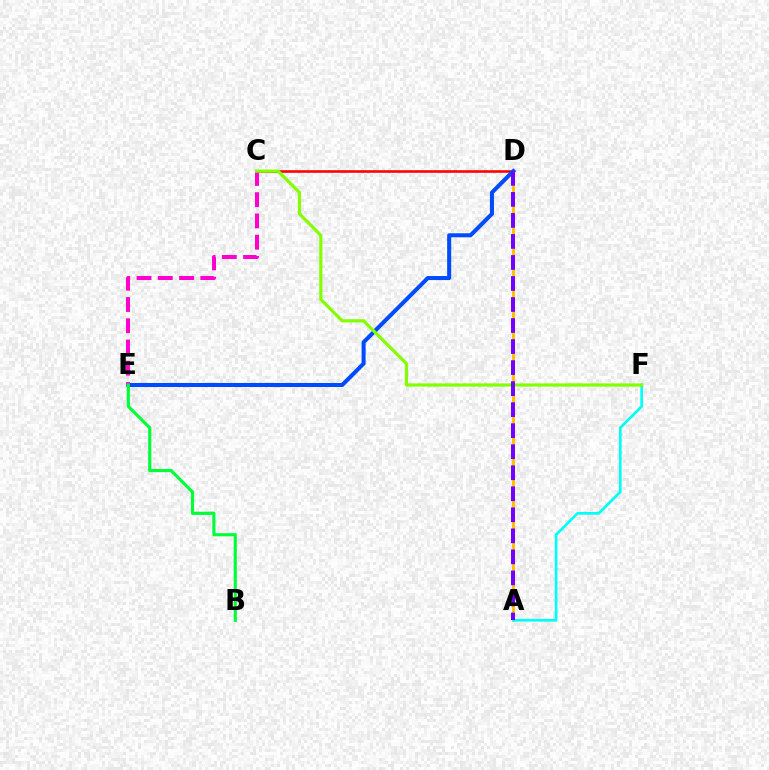{('A', 'D'): [{'color': '#ffbd00', 'line_style': 'solid', 'thickness': 2.07}, {'color': '#7200ff', 'line_style': 'dashed', 'thickness': 2.86}], ('C', 'D'): [{'color': '#ff0000', 'line_style': 'solid', 'thickness': 1.86}], ('D', 'E'): [{'color': '#004bff', 'line_style': 'solid', 'thickness': 2.91}], ('A', 'F'): [{'color': '#00fff6', 'line_style': 'solid', 'thickness': 1.94}], ('C', 'E'): [{'color': '#ff00cf', 'line_style': 'dashed', 'thickness': 2.89}], ('C', 'F'): [{'color': '#84ff00', 'line_style': 'solid', 'thickness': 2.3}], ('B', 'E'): [{'color': '#00ff39', 'line_style': 'solid', 'thickness': 2.25}]}